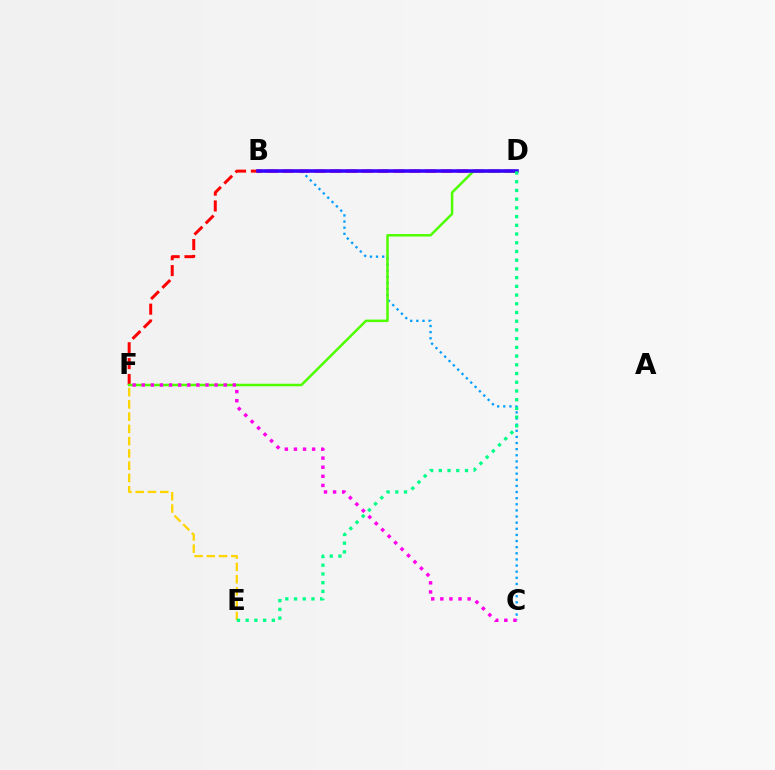{('B', 'C'): [{'color': '#009eff', 'line_style': 'dotted', 'thickness': 1.66}], ('D', 'F'): [{'color': '#ff0000', 'line_style': 'dashed', 'thickness': 2.15}, {'color': '#4fff00', 'line_style': 'solid', 'thickness': 1.8}], ('B', 'D'): [{'color': '#3700ff', 'line_style': 'solid', 'thickness': 2.55}], ('E', 'F'): [{'color': '#ffd500', 'line_style': 'dashed', 'thickness': 1.67}], ('C', 'F'): [{'color': '#ff00ed', 'line_style': 'dotted', 'thickness': 2.47}], ('D', 'E'): [{'color': '#00ff86', 'line_style': 'dotted', 'thickness': 2.37}]}